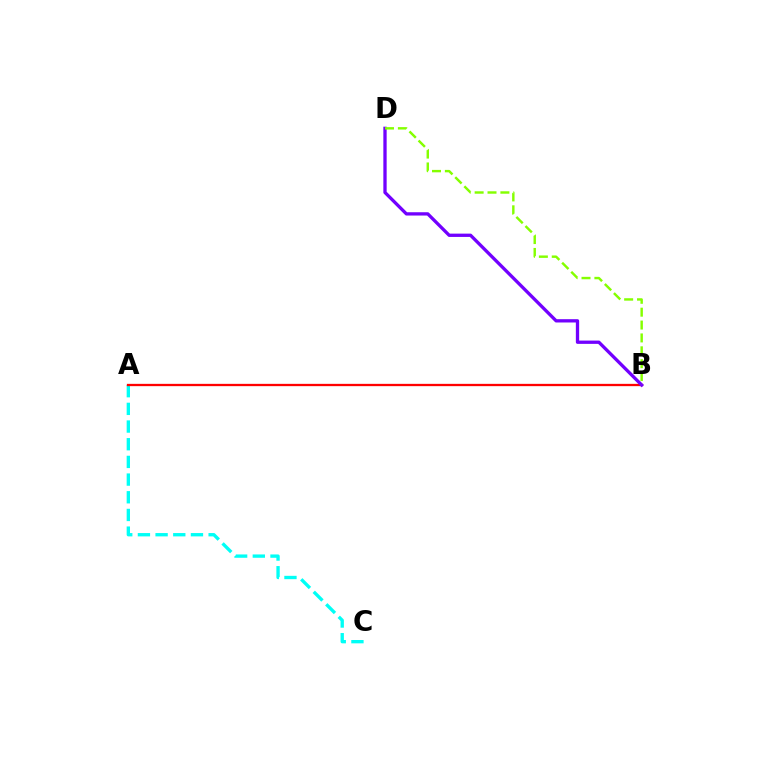{('A', 'C'): [{'color': '#00fff6', 'line_style': 'dashed', 'thickness': 2.4}], ('A', 'B'): [{'color': '#ff0000', 'line_style': 'solid', 'thickness': 1.65}], ('B', 'D'): [{'color': '#7200ff', 'line_style': 'solid', 'thickness': 2.38}, {'color': '#84ff00', 'line_style': 'dashed', 'thickness': 1.75}]}